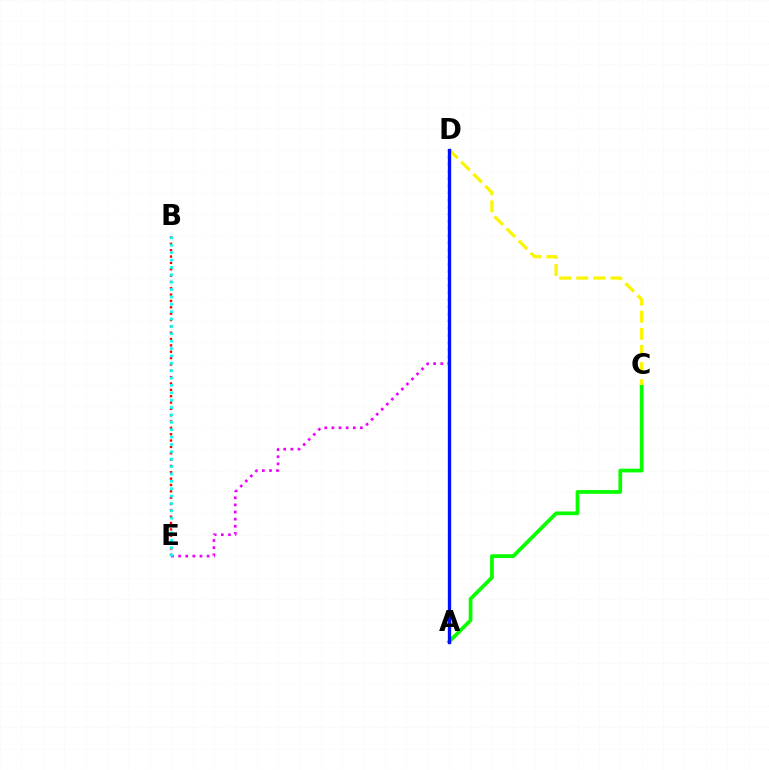{('D', 'E'): [{'color': '#ee00ff', 'line_style': 'dotted', 'thickness': 1.94}], ('A', 'C'): [{'color': '#08ff00', 'line_style': 'solid', 'thickness': 2.69}], ('C', 'D'): [{'color': '#fcf500', 'line_style': 'dashed', 'thickness': 2.32}], ('B', 'E'): [{'color': '#ff0000', 'line_style': 'dotted', 'thickness': 1.72}, {'color': '#00fff6', 'line_style': 'dotted', 'thickness': 2.0}], ('A', 'D'): [{'color': '#0010ff', 'line_style': 'solid', 'thickness': 2.39}]}